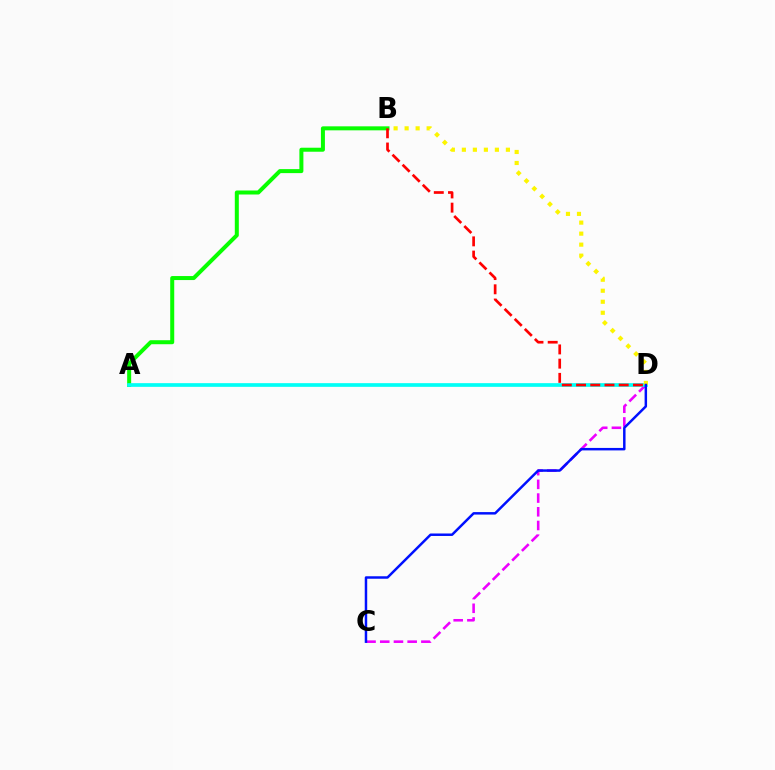{('C', 'D'): [{'color': '#ee00ff', 'line_style': 'dashed', 'thickness': 1.86}, {'color': '#0010ff', 'line_style': 'solid', 'thickness': 1.78}], ('A', 'B'): [{'color': '#08ff00', 'line_style': 'solid', 'thickness': 2.88}], ('A', 'D'): [{'color': '#00fff6', 'line_style': 'solid', 'thickness': 2.66}], ('B', 'D'): [{'color': '#ff0000', 'line_style': 'dashed', 'thickness': 1.93}, {'color': '#fcf500', 'line_style': 'dotted', 'thickness': 2.99}]}